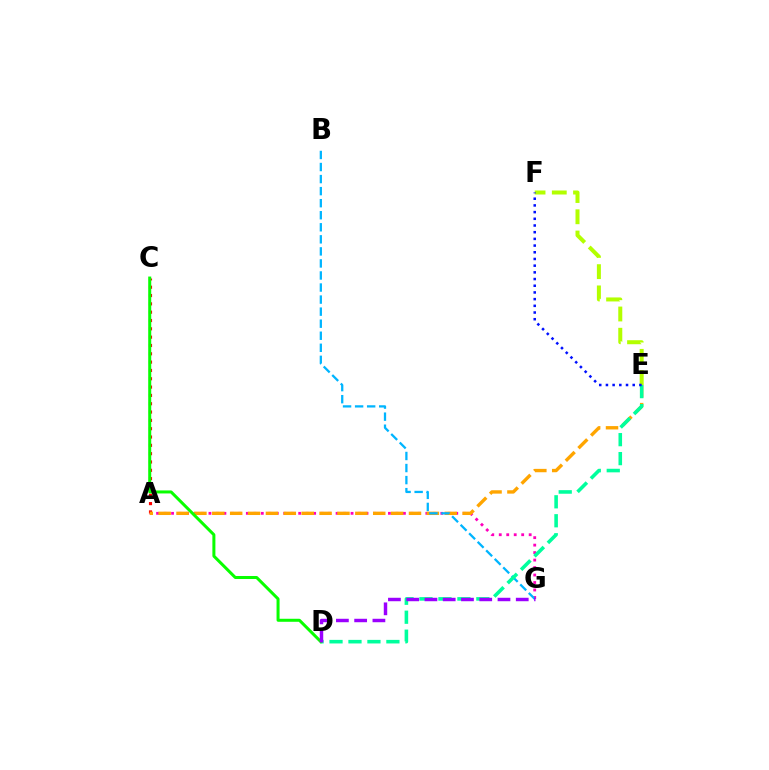{('E', 'F'): [{'color': '#b3ff00', 'line_style': 'dashed', 'thickness': 2.89}, {'color': '#0010ff', 'line_style': 'dotted', 'thickness': 1.82}], ('A', 'G'): [{'color': '#ff00bd', 'line_style': 'dotted', 'thickness': 2.03}], ('A', 'C'): [{'color': '#ff0000', 'line_style': 'dotted', 'thickness': 2.26}], ('A', 'E'): [{'color': '#ffa500', 'line_style': 'dashed', 'thickness': 2.43}], ('B', 'G'): [{'color': '#00b5ff', 'line_style': 'dashed', 'thickness': 1.64}], ('D', 'E'): [{'color': '#00ff9d', 'line_style': 'dashed', 'thickness': 2.58}], ('C', 'D'): [{'color': '#08ff00', 'line_style': 'solid', 'thickness': 2.17}], ('D', 'G'): [{'color': '#9b00ff', 'line_style': 'dashed', 'thickness': 2.48}]}